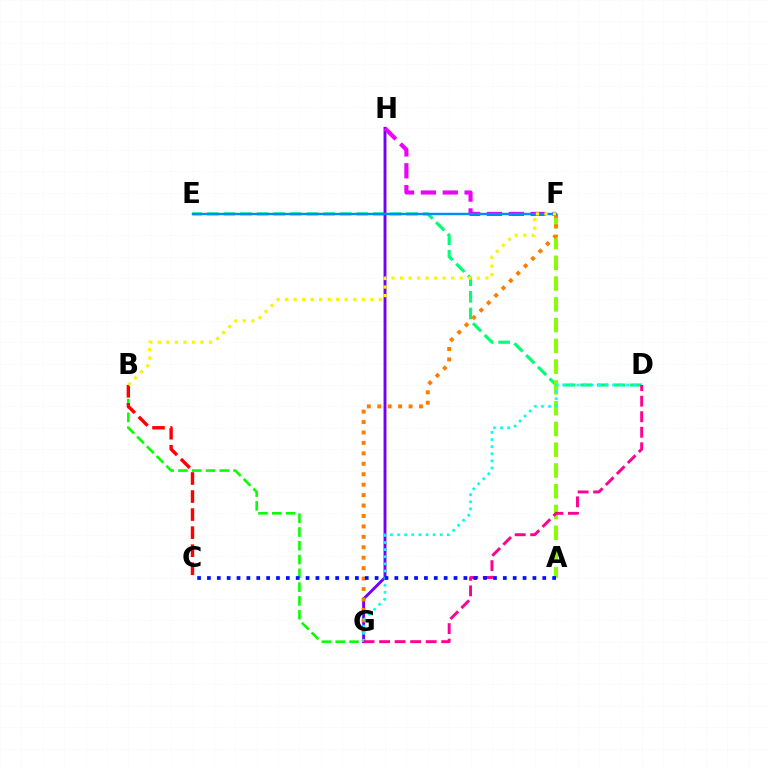{('D', 'E'): [{'color': '#00ff74', 'line_style': 'dashed', 'thickness': 2.26}], ('B', 'G'): [{'color': '#08ff00', 'line_style': 'dashed', 'thickness': 1.87}], ('G', 'H'): [{'color': '#7200ff', 'line_style': 'solid', 'thickness': 2.08}], ('A', 'F'): [{'color': '#84ff00', 'line_style': 'dashed', 'thickness': 2.82}], ('F', 'G'): [{'color': '#ff7c00', 'line_style': 'dotted', 'thickness': 2.84}], ('F', 'H'): [{'color': '#ee00ff', 'line_style': 'dashed', 'thickness': 2.97}], ('D', 'G'): [{'color': '#00fff6', 'line_style': 'dotted', 'thickness': 1.93}, {'color': '#ff0094', 'line_style': 'dashed', 'thickness': 2.11}], ('B', 'C'): [{'color': '#ff0000', 'line_style': 'dashed', 'thickness': 2.45}], ('A', 'C'): [{'color': '#0010ff', 'line_style': 'dotted', 'thickness': 2.68}], ('E', 'F'): [{'color': '#008cff', 'line_style': 'solid', 'thickness': 1.75}], ('B', 'F'): [{'color': '#fcf500', 'line_style': 'dotted', 'thickness': 2.32}]}